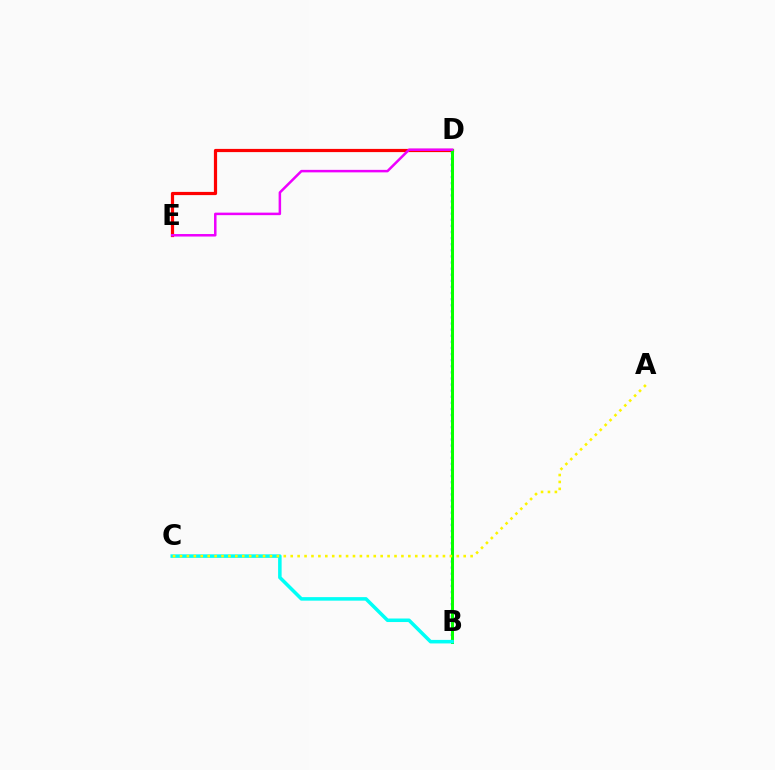{('D', 'E'): [{'color': '#ff0000', 'line_style': 'solid', 'thickness': 2.31}, {'color': '#ee00ff', 'line_style': 'solid', 'thickness': 1.8}], ('B', 'D'): [{'color': '#0010ff', 'line_style': 'dotted', 'thickness': 1.66}, {'color': '#08ff00', 'line_style': 'solid', 'thickness': 2.16}], ('B', 'C'): [{'color': '#00fff6', 'line_style': 'solid', 'thickness': 2.54}], ('A', 'C'): [{'color': '#fcf500', 'line_style': 'dotted', 'thickness': 1.88}]}